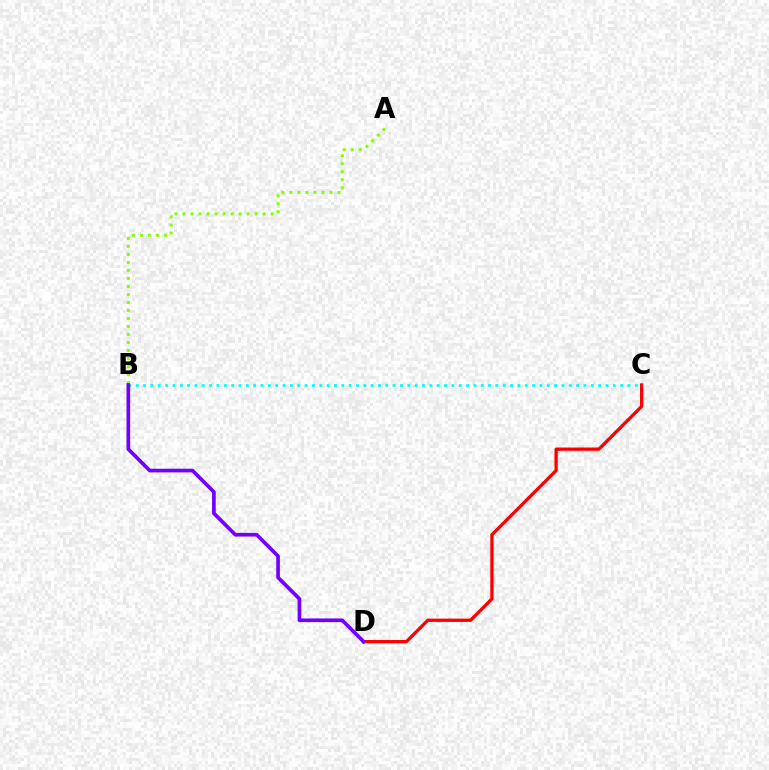{('C', 'D'): [{'color': '#ff0000', 'line_style': 'solid', 'thickness': 2.38}], ('A', 'B'): [{'color': '#84ff00', 'line_style': 'dotted', 'thickness': 2.18}], ('B', 'C'): [{'color': '#00fff6', 'line_style': 'dotted', 'thickness': 1.99}], ('B', 'D'): [{'color': '#7200ff', 'line_style': 'solid', 'thickness': 2.65}]}